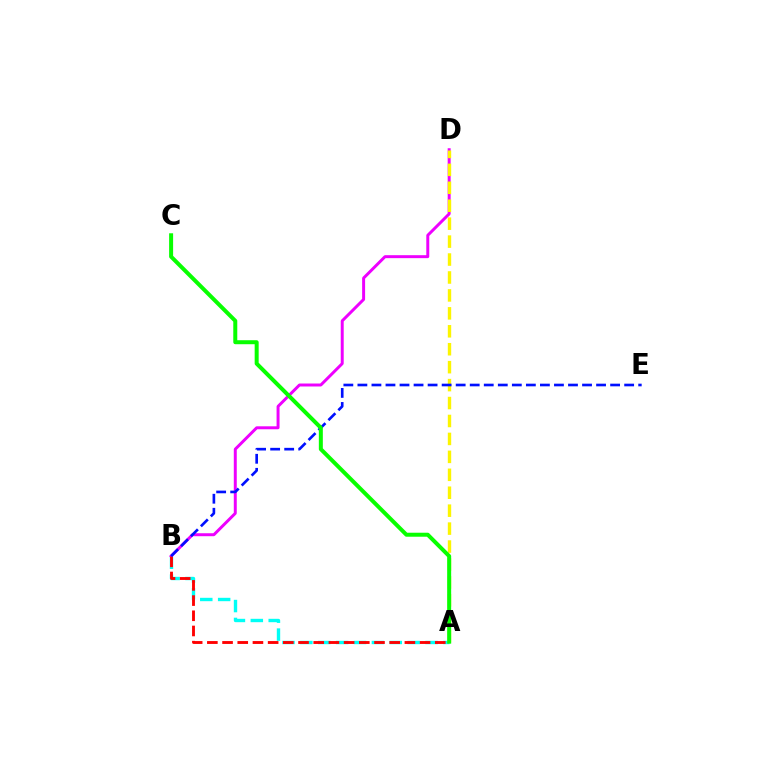{('A', 'B'): [{'color': '#00fff6', 'line_style': 'dashed', 'thickness': 2.43}, {'color': '#ff0000', 'line_style': 'dashed', 'thickness': 2.06}], ('B', 'D'): [{'color': '#ee00ff', 'line_style': 'solid', 'thickness': 2.14}], ('A', 'D'): [{'color': '#fcf500', 'line_style': 'dashed', 'thickness': 2.44}], ('B', 'E'): [{'color': '#0010ff', 'line_style': 'dashed', 'thickness': 1.91}], ('A', 'C'): [{'color': '#08ff00', 'line_style': 'solid', 'thickness': 2.88}]}